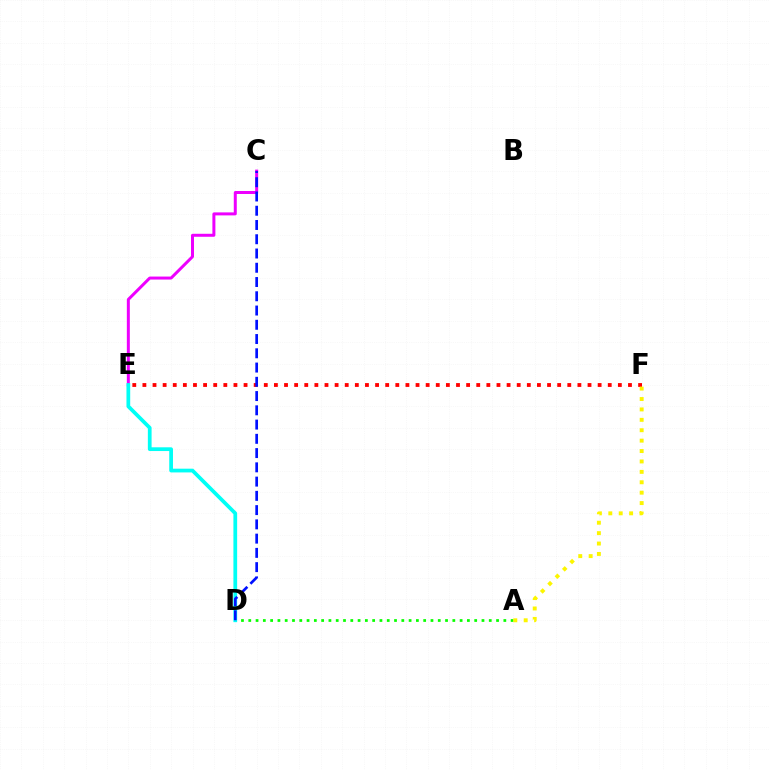{('A', 'D'): [{'color': '#08ff00', 'line_style': 'dotted', 'thickness': 1.98}], ('C', 'E'): [{'color': '#ee00ff', 'line_style': 'solid', 'thickness': 2.16}], ('D', 'E'): [{'color': '#00fff6', 'line_style': 'solid', 'thickness': 2.69}], ('E', 'F'): [{'color': '#ff0000', 'line_style': 'dotted', 'thickness': 2.75}], ('A', 'F'): [{'color': '#fcf500', 'line_style': 'dotted', 'thickness': 2.83}], ('C', 'D'): [{'color': '#0010ff', 'line_style': 'dashed', 'thickness': 1.94}]}